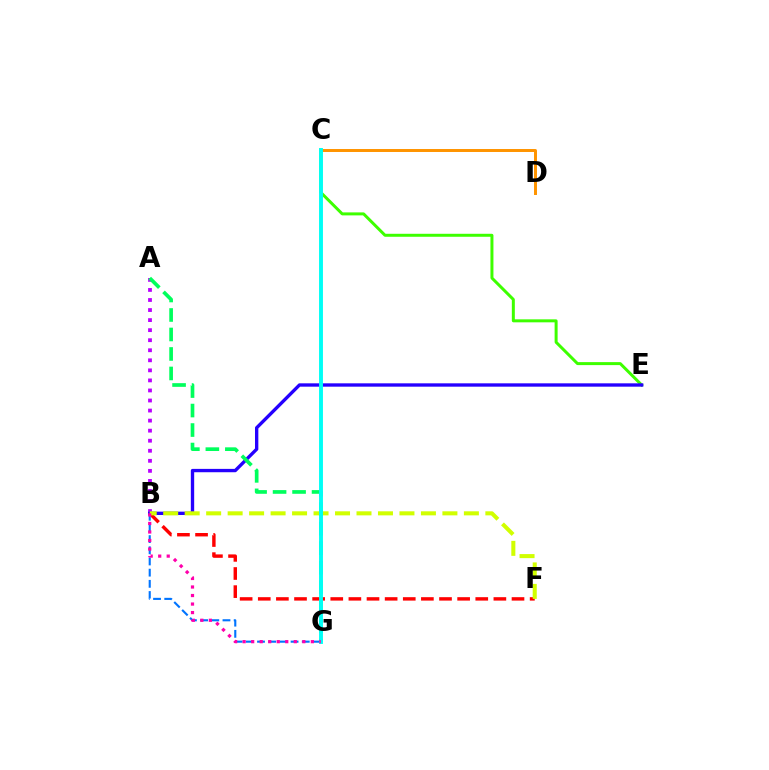{('B', 'F'): [{'color': '#ff0000', 'line_style': 'dashed', 'thickness': 2.46}, {'color': '#d1ff00', 'line_style': 'dashed', 'thickness': 2.92}], ('C', 'E'): [{'color': '#3dff00', 'line_style': 'solid', 'thickness': 2.15}], ('A', 'B'): [{'color': '#b900ff', 'line_style': 'dotted', 'thickness': 2.73}], ('B', 'G'): [{'color': '#0074ff', 'line_style': 'dashed', 'thickness': 1.52}, {'color': '#ff00ac', 'line_style': 'dotted', 'thickness': 2.32}], ('B', 'E'): [{'color': '#2500ff', 'line_style': 'solid', 'thickness': 2.41}], ('C', 'D'): [{'color': '#ff9400', 'line_style': 'solid', 'thickness': 2.13}], ('A', 'G'): [{'color': '#00ff5c', 'line_style': 'dashed', 'thickness': 2.65}], ('C', 'G'): [{'color': '#00fff6', 'line_style': 'solid', 'thickness': 2.81}]}